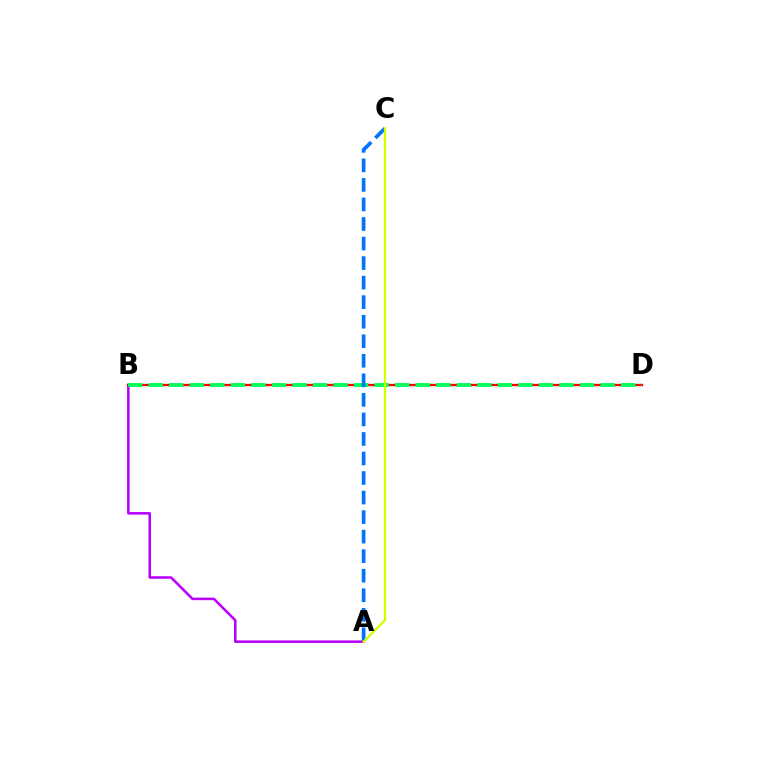{('A', 'B'): [{'color': '#b900ff', 'line_style': 'solid', 'thickness': 1.83}], ('B', 'D'): [{'color': '#ff0000', 'line_style': 'solid', 'thickness': 1.67}, {'color': '#00ff5c', 'line_style': 'dashed', 'thickness': 2.79}], ('A', 'C'): [{'color': '#0074ff', 'line_style': 'dashed', 'thickness': 2.65}, {'color': '#d1ff00', 'line_style': 'solid', 'thickness': 1.65}]}